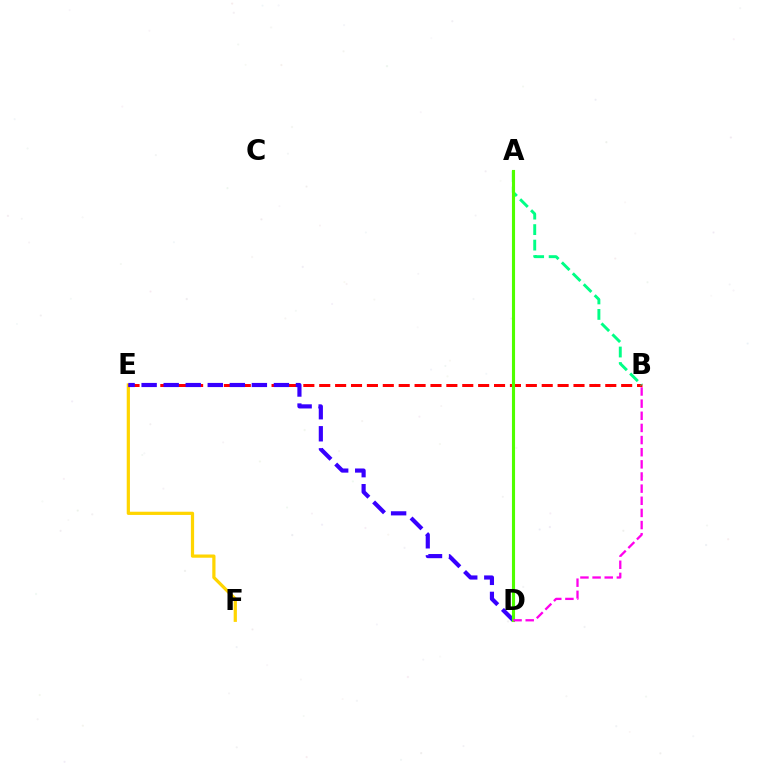{('A', 'D'): [{'color': '#009eff', 'line_style': 'dashed', 'thickness': 2.01}, {'color': '#4fff00', 'line_style': 'solid', 'thickness': 2.24}], ('E', 'F'): [{'color': '#ffd500', 'line_style': 'solid', 'thickness': 2.32}], ('B', 'E'): [{'color': '#ff0000', 'line_style': 'dashed', 'thickness': 2.16}], ('D', 'E'): [{'color': '#3700ff', 'line_style': 'dashed', 'thickness': 3.0}], ('A', 'B'): [{'color': '#00ff86', 'line_style': 'dashed', 'thickness': 2.1}], ('B', 'D'): [{'color': '#ff00ed', 'line_style': 'dashed', 'thickness': 1.65}]}